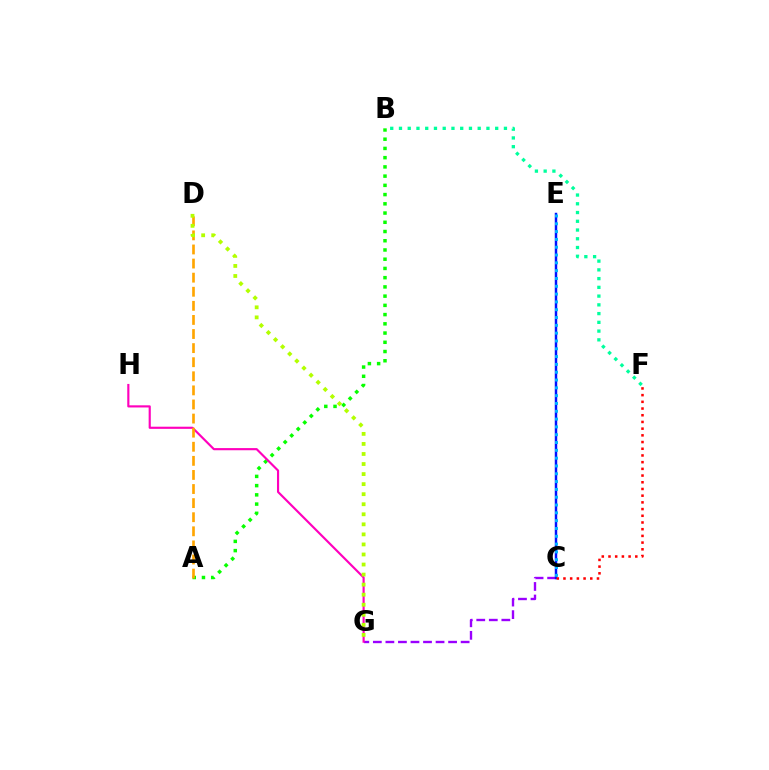{('A', 'B'): [{'color': '#08ff00', 'line_style': 'dotted', 'thickness': 2.51}], ('C', 'G'): [{'color': '#9b00ff', 'line_style': 'dashed', 'thickness': 1.7}], ('C', 'E'): [{'color': '#0010ff', 'line_style': 'solid', 'thickness': 1.77}, {'color': '#00b5ff', 'line_style': 'dotted', 'thickness': 2.12}], ('G', 'H'): [{'color': '#ff00bd', 'line_style': 'solid', 'thickness': 1.55}], ('A', 'D'): [{'color': '#ffa500', 'line_style': 'dashed', 'thickness': 1.91}], ('C', 'F'): [{'color': '#ff0000', 'line_style': 'dotted', 'thickness': 1.82}], ('B', 'F'): [{'color': '#00ff9d', 'line_style': 'dotted', 'thickness': 2.38}], ('D', 'G'): [{'color': '#b3ff00', 'line_style': 'dotted', 'thickness': 2.73}]}